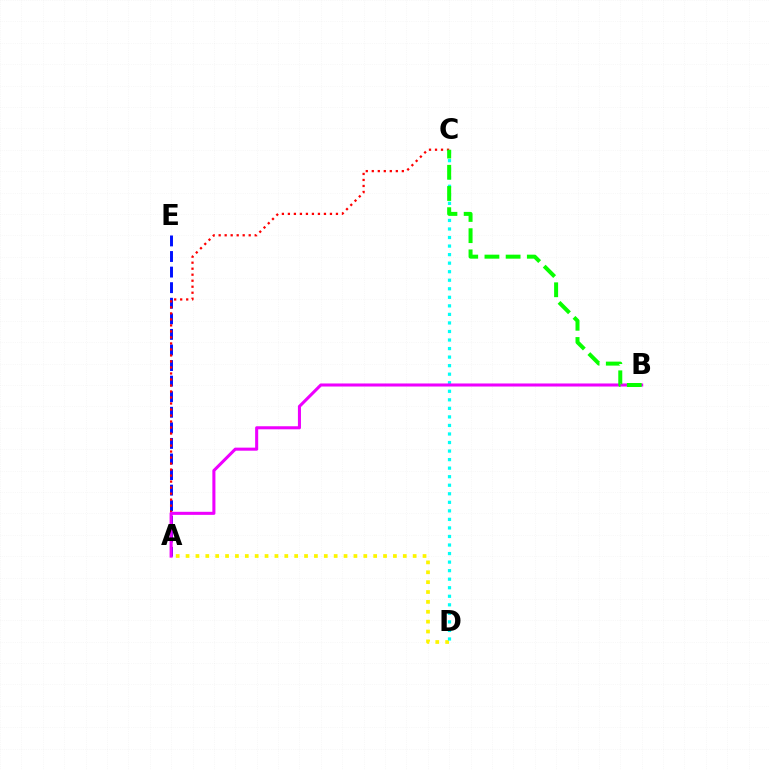{('A', 'E'): [{'color': '#0010ff', 'line_style': 'dashed', 'thickness': 2.12}], ('A', 'C'): [{'color': '#ff0000', 'line_style': 'dotted', 'thickness': 1.63}], ('A', 'D'): [{'color': '#fcf500', 'line_style': 'dotted', 'thickness': 2.68}], ('C', 'D'): [{'color': '#00fff6', 'line_style': 'dotted', 'thickness': 2.32}], ('A', 'B'): [{'color': '#ee00ff', 'line_style': 'solid', 'thickness': 2.2}], ('B', 'C'): [{'color': '#08ff00', 'line_style': 'dashed', 'thickness': 2.88}]}